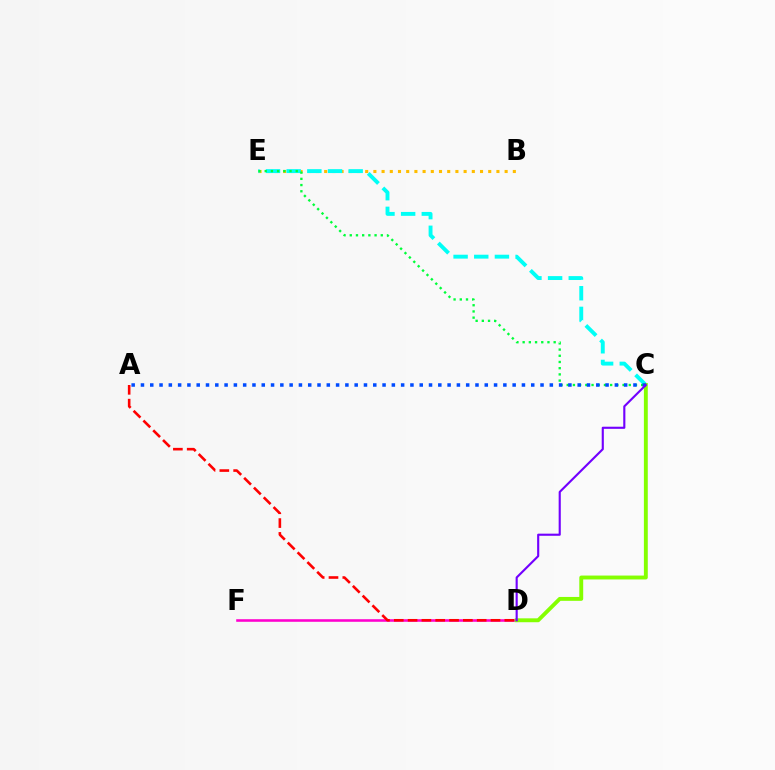{('B', 'E'): [{'color': '#ffbd00', 'line_style': 'dotted', 'thickness': 2.23}], ('D', 'F'): [{'color': '#ff00cf', 'line_style': 'solid', 'thickness': 1.85}], ('C', 'E'): [{'color': '#00fff6', 'line_style': 'dashed', 'thickness': 2.81}, {'color': '#00ff39', 'line_style': 'dotted', 'thickness': 1.69}], ('C', 'D'): [{'color': '#84ff00', 'line_style': 'solid', 'thickness': 2.8}, {'color': '#7200ff', 'line_style': 'solid', 'thickness': 1.53}], ('A', 'D'): [{'color': '#ff0000', 'line_style': 'dashed', 'thickness': 1.88}], ('A', 'C'): [{'color': '#004bff', 'line_style': 'dotted', 'thickness': 2.52}]}